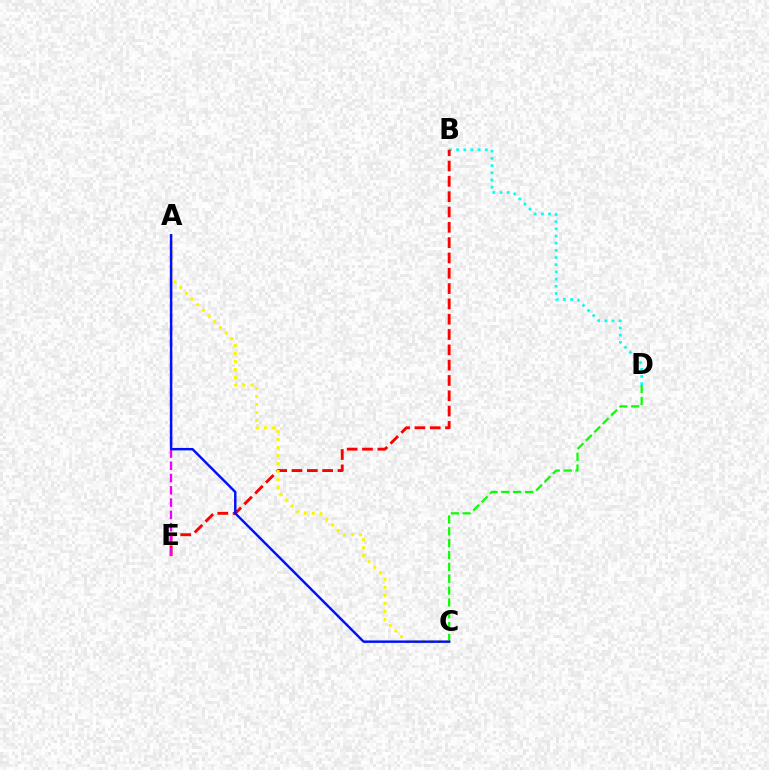{('C', 'D'): [{'color': '#08ff00', 'line_style': 'dashed', 'thickness': 1.61}], ('B', 'D'): [{'color': '#00fff6', 'line_style': 'dotted', 'thickness': 1.95}], ('B', 'E'): [{'color': '#ff0000', 'line_style': 'dashed', 'thickness': 2.08}], ('A', 'E'): [{'color': '#ee00ff', 'line_style': 'dashed', 'thickness': 1.67}], ('A', 'C'): [{'color': '#fcf500', 'line_style': 'dotted', 'thickness': 2.19}, {'color': '#0010ff', 'line_style': 'solid', 'thickness': 1.76}]}